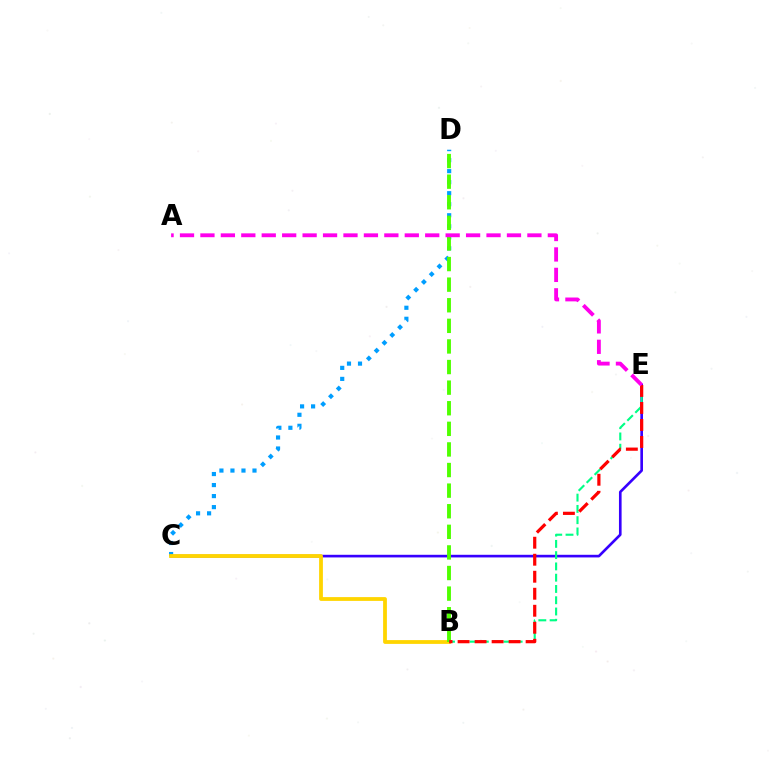{('C', 'E'): [{'color': '#3700ff', 'line_style': 'solid', 'thickness': 1.9}], ('C', 'D'): [{'color': '#009eff', 'line_style': 'dotted', 'thickness': 3.0}], ('B', 'C'): [{'color': '#ffd500', 'line_style': 'solid', 'thickness': 2.73}], ('B', 'D'): [{'color': '#4fff00', 'line_style': 'dashed', 'thickness': 2.8}], ('B', 'E'): [{'color': '#00ff86', 'line_style': 'dashed', 'thickness': 1.53}, {'color': '#ff0000', 'line_style': 'dashed', 'thickness': 2.31}], ('A', 'E'): [{'color': '#ff00ed', 'line_style': 'dashed', 'thickness': 2.78}]}